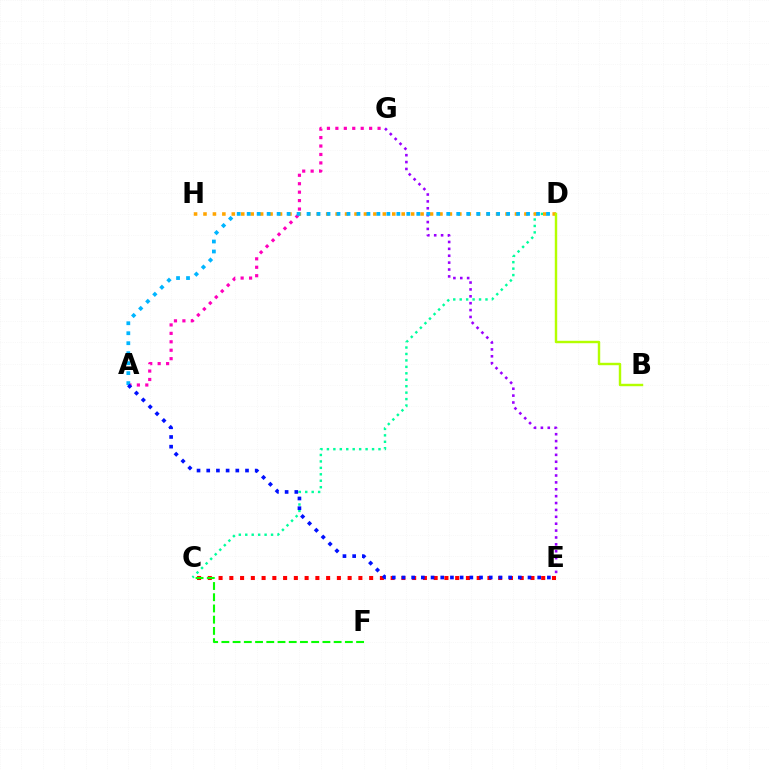{('C', 'D'): [{'color': '#00ff9d', 'line_style': 'dotted', 'thickness': 1.75}], ('C', 'E'): [{'color': '#ff0000', 'line_style': 'dotted', 'thickness': 2.92}], ('D', 'H'): [{'color': '#ffa500', 'line_style': 'dotted', 'thickness': 2.56}], ('C', 'F'): [{'color': '#08ff00', 'line_style': 'dashed', 'thickness': 1.53}], ('E', 'G'): [{'color': '#9b00ff', 'line_style': 'dotted', 'thickness': 1.87}], ('A', 'G'): [{'color': '#ff00bd', 'line_style': 'dotted', 'thickness': 2.29}], ('B', 'D'): [{'color': '#b3ff00', 'line_style': 'solid', 'thickness': 1.75}], ('A', 'D'): [{'color': '#00b5ff', 'line_style': 'dotted', 'thickness': 2.71}], ('A', 'E'): [{'color': '#0010ff', 'line_style': 'dotted', 'thickness': 2.63}]}